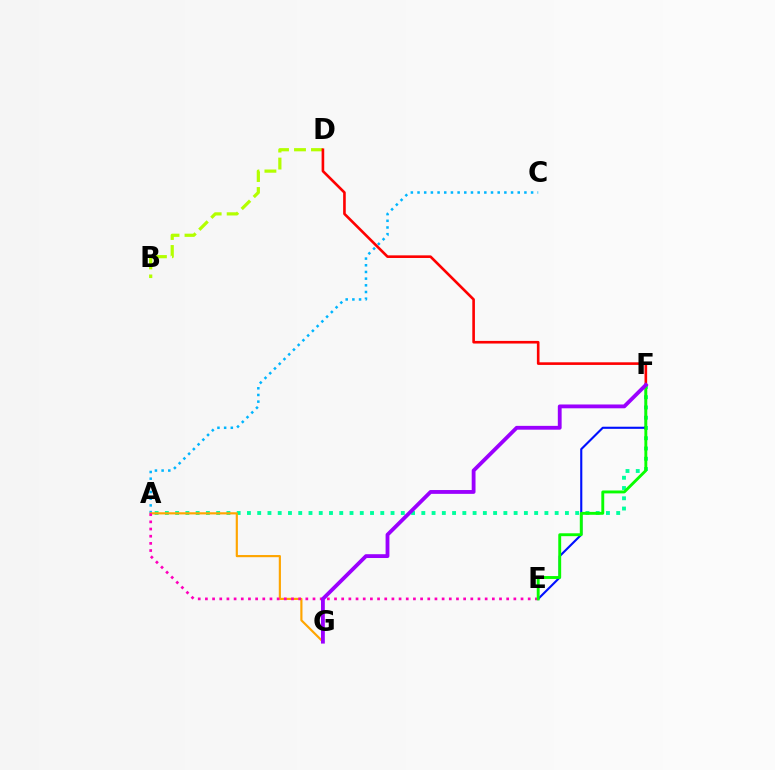{('A', 'F'): [{'color': '#00ff9d', 'line_style': 'dotted', 'thickness': 2.79}], ('A', 'C'): [{'color': '#00b5ff', 'line_style': 'dotted', 'thickness': 1.81}], ('A', 'G'): [{'color': '#ffa500', 'line_style': 'solid', 'thickness': 1.56}], ('E', 'F'): [{'color': '#0010ff', 'line_style': 'solid', 'thickness': 1.53}, {'color': '#08ff00', 'line_style': 'solid', 'thickness': 2.08}], ('A', 'E'): [{'color': '#ff00bd', 'line_style': 'dotted', 'thickness': 1.95}], ('B', 'D'): [{'color': '#b3ff00', 'line_style': 'dashed', 'thickness': 2.31}], ('D', 'F'): [{'color': '#ff0000', 'line_style': 'solid', 'thickness': 1.89}], ('F', 'G'): [{'color': '#9b00ff', 'line_style': 'solid', 'thickness': 2.75}]}